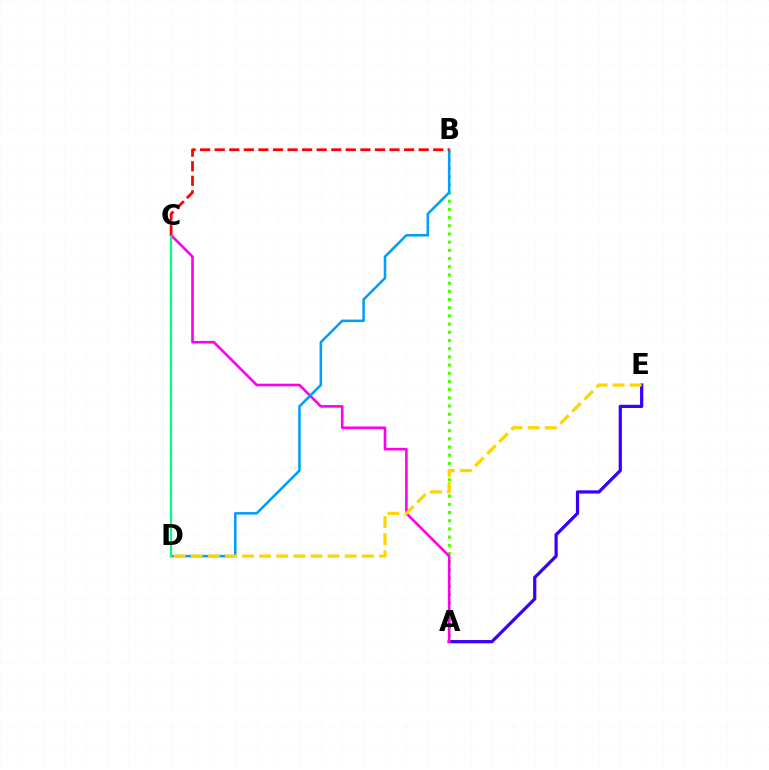{('A', 'E'): [{'color': '#3700ff', 'line_style': 'solid', 'thickness': 2.33}], ('A', 'B'): [{'color': '#4fff00', 'line_style': 'dotted', 'thickness': 2.23}], ('A', 'C'): [{'color': '#ff00ed', 'line_style': 'solid', 'thickness': 1.88}], ('B', 'D'): [{'color': '#009eff', 'line_style': 'solid', 'thickness': 1.83}], ('D', 'E'): [{'color': '#ffd500', 'line_style': 'dashed', 'thickness': 2.32}], ('C', 'D'): [{'color': '#00ff86', 'line_style': 'solid', 'thickness': 1.57}], ('B', 'C'): [{'color': '#ff0000', 'line_style': 'dashed', 'thickness': 1.98}]}